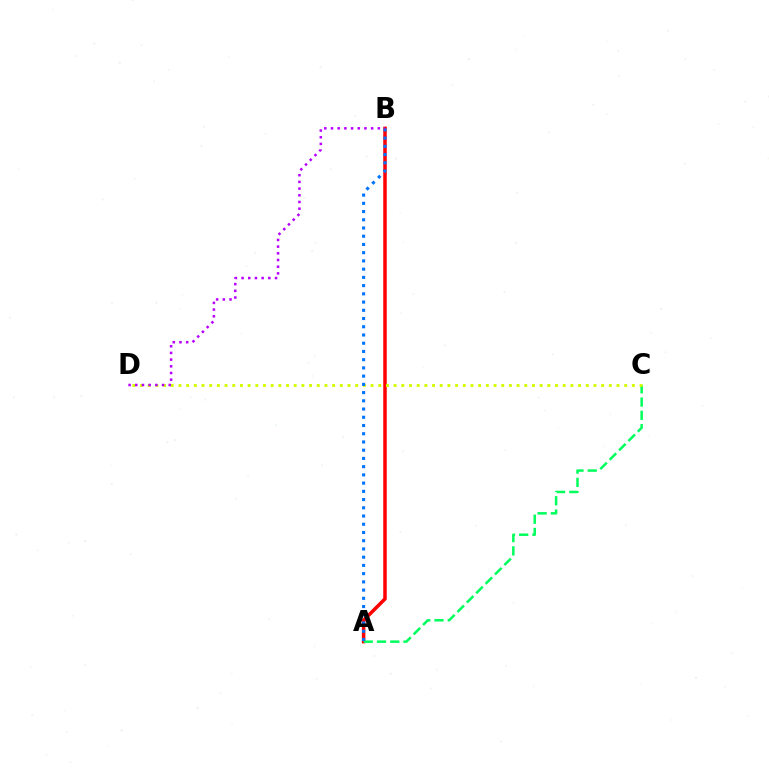{('A', 'B'): [{'color': '#ff0000', 'line_style': 'solid', 'thickness': 2.52}, {'color': '#0074ff', 'line_style': 'dotted', 'thickness': 2.24}], ('A', 'C'): [{'color': '#00ff5c', 'line_style': 'dashed', 'thickness': 1.8}], ('C', 'D'): [{'color': '#d1ff00', 'line_style': 'dotted', 'thickness': 2.09}], ('B', 'D'): [{'color': '#b900ff', 'line_style': 'dotted', 'thickness': 1.82}]}